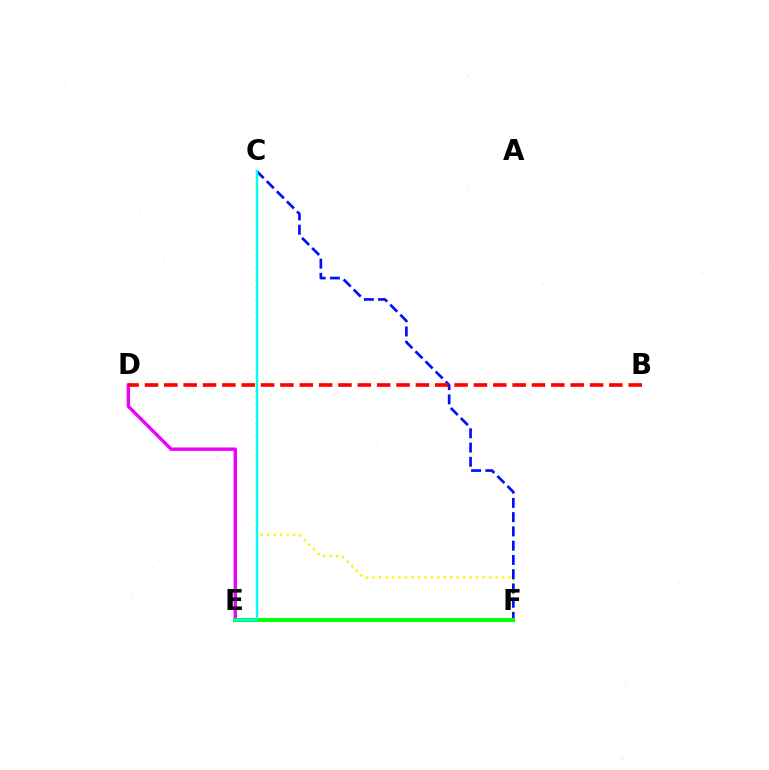{('C', 'F'): [{'color': '#fcf500', 'line_style': 'dotted', 'thickness': 1.76}, {'color': '#0010ff', 'line_style': 'dashed', 'thickness': 1.94}], ('D', 'E'): [{'color': '#ee00ff', 'line_style': 'solid', 'thickness': 2.45}], ('E', 'F'): [{'color': '#08ff00', 'line_style': 'solid', 'thickness': 2.9}], ('C', 'E'): [{'color': '#00fff6', 'line_style': 'solid', 'thickness': 1.72}], ('B', 'D'): [{'color': '#ff0000', 'line_style': 'dashed', 'thickness': 2.63}]}